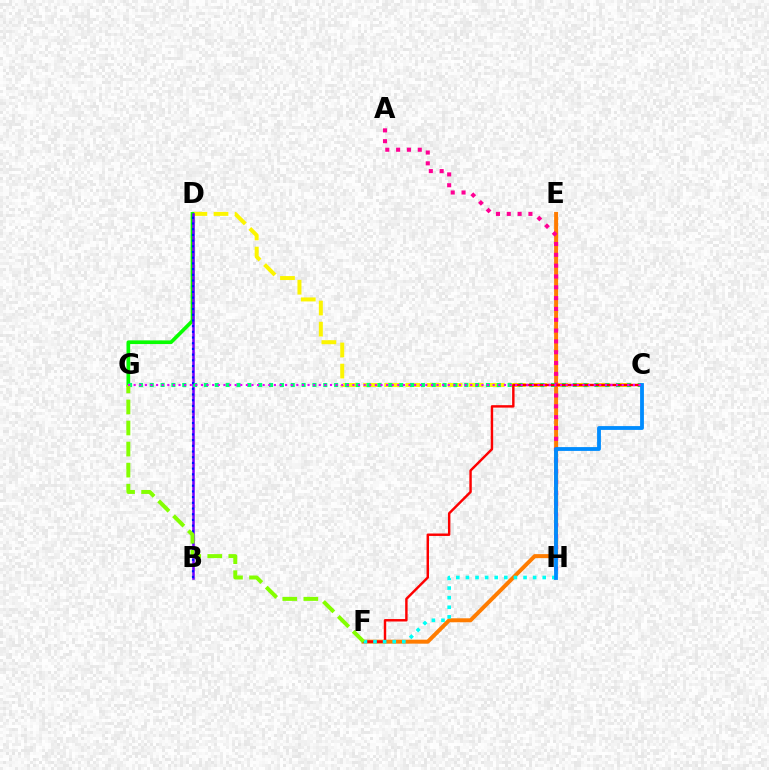{('E', 'F'): [{'color': '#ff7c00', 'line_style': 'solid', 'thickness': 2.87}], ('C', 'D'): [{'color': '#fcf500', 'line_style': 'dashed', 'thickness': 2.87}], ('D', 'G'): [{'color': '#08ff00', 'line_style': 'solid', 'thickness': 2.64}], ('B', 'D'): [{'color': '#7200ff', 'line_style': 'solid', 'thickness': 1.83}, {'color': '#0010ff', 'line_style': 'dotted', 'thickness': 1.55}], ('A', 'H'): [{'color': '#ff0094', 'line_style': 'dotted', 'thickness': 2.94}], ('C', 'G'): [{'color': '#00ff74', 'line_style': 'dotted', 'thickness': 2.95}, {'color': '#ee00ff', 'line_style': 'dotted', 'thickness': 1.52}], ('C', 'F'): [{'color': '#ff0000', 'line_style': 'solid', 'thickness': 1.75}], ('F', 'H'): [{'color': '#00fff6', 'line_style': 'dotted', 'thickness': 2.61}], ('F', 'G'): [{'color': '#84ff00', 'line_style': 'dashed', 'thickness': 2.86}], ('C', 'H'): [{'color': '#008cff', 'line_style': 'solid', 'thickness': 2.75}]}